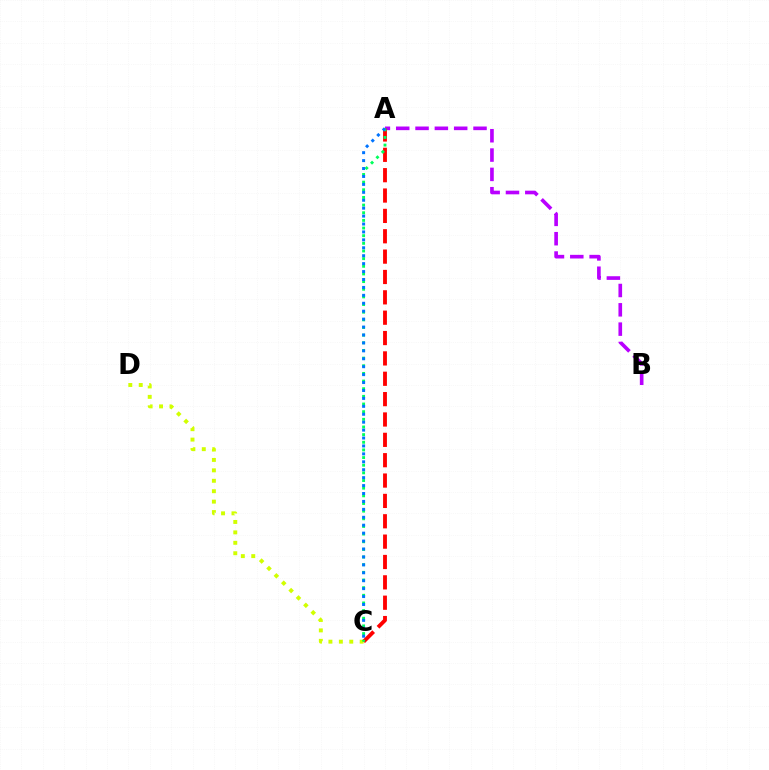{('C', 'D'): [{'color': '#d1ff00', 'line_style': 'dotted', 'thickness': 2.83}], ('A', 'B'): [{'color': '#b900ff', 'line_style': 'dashed', 'thickness': 2.63}], ('A', 'C'): [{'color': '#ff0000', 'line_style': 'dashed', 'thickness': 2.77}, {'color': '#00ff5c', 'line_style': 'dotted', 'thickness': 2.08}, {'color': '#0074ff', 'line_style': 'dotted', 'thickness': 2.15}]}